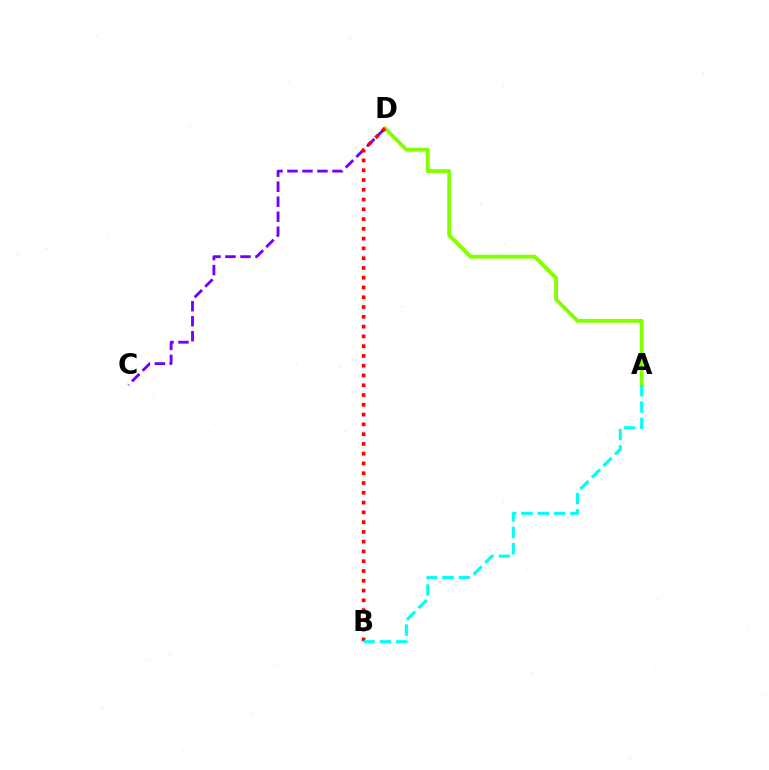{('C', 'D'): [{'color': '#7200ff', 'line_style': 'dashed', 'thickness': 2.04}], ('A', 'D'): [{'color': '#84ff00', 'line_style': 'solid', 'thickness': 2.78}], ('B', 'D'): [{'color': '#ff0000', 'line_style': 'dotted', 'thickness': 2.66}], ('A', 'B'): [{'color': '#00fff6', 'line_style': 'dashed', 'thickness': 2.22}]}